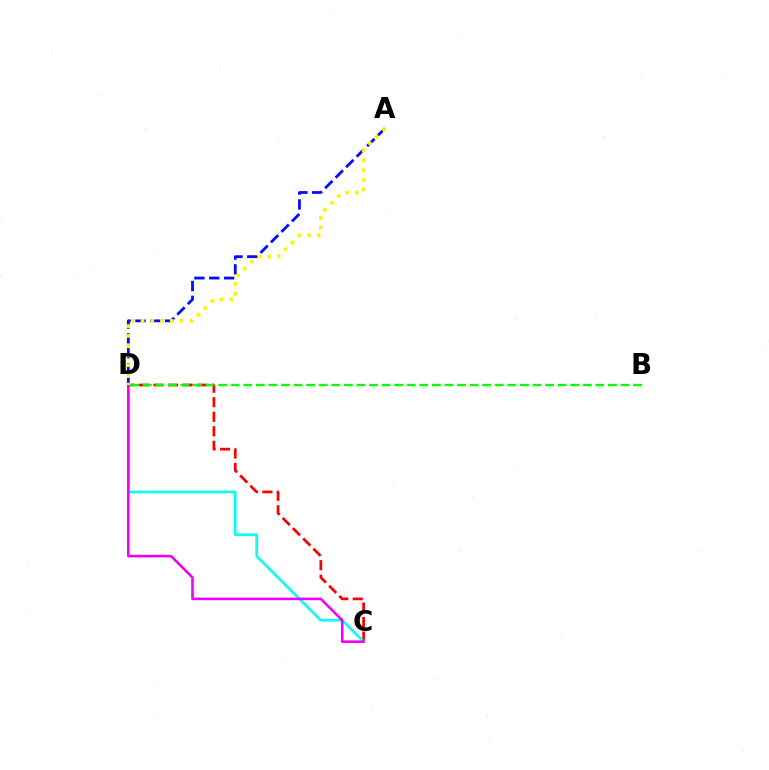{('A', 'D'): [{'color': '#0010ff', 'line_style': 'dashed', 'thickness': 2.02}, {'color': '#fcf500', 'line_style': 'dotted', 'thickness': 2.65}], ('C', 'D'): [{'color': '#ff0000', 'line_style': 'dashed', 'thickness': 1.97}, {'color': '#00fff6', 'line_style': 'solid', 'thickness': 1.87}, {'color': '#ee00ff', 'line_style': 'solid', 'thickness': 1.86}], ('B', 'D'): [{'color': '#08ff00', 'line_style': 'dashed', 'thickness': 1.71}]}